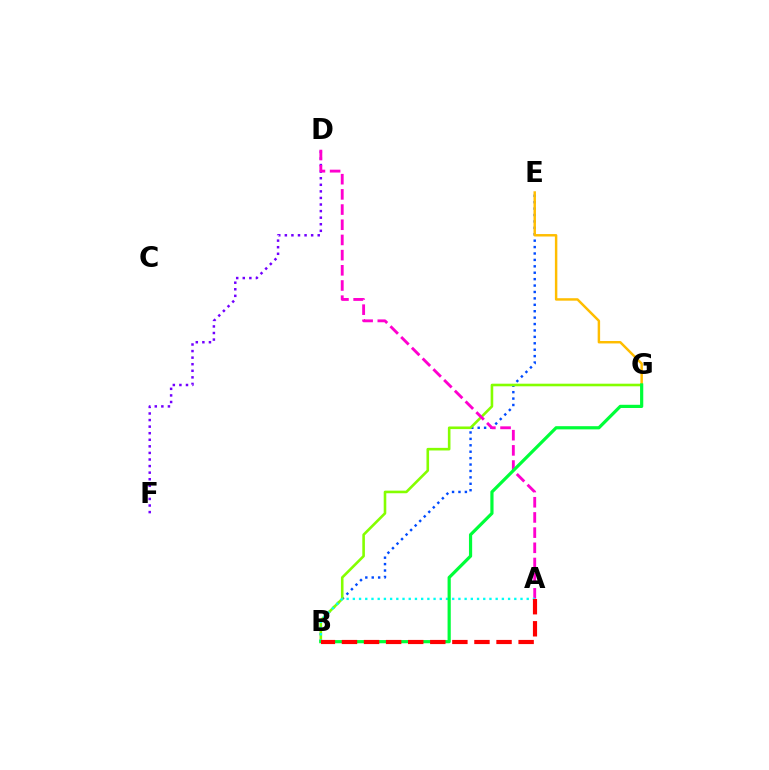{('B', 'E'): [{'color': '#004bff', 'line_style': 'dotted', 'thickness': 1.74}], ('E', 'G'): [{'color': '#ffbd00', 'line_style': 'solid', 'thickness': 1.77}], ('B', 'G'): [{'color': '#84ff00', 'line_style': 'solid', 'thickness': 1.87}, {'color': '#00ff39', 'line_style': 'solid', 'thickness': 2.3}], ('D', 'F'): [{'color': '#7200ff', 'line_style': 'dotted', 'thickness': 1.79}], ('A', 'D'): [{'color': '#ff00cf', 'line_style': 'dashed', 'thickness': 2.06}], ('A', 'B'): [{'color': '#00fff6', 'line_style': 'dotted', 'thickness': 1.69}, {'color': '#ff0000', 'line_style': 'dashed', 'thickness': 3.0}]}